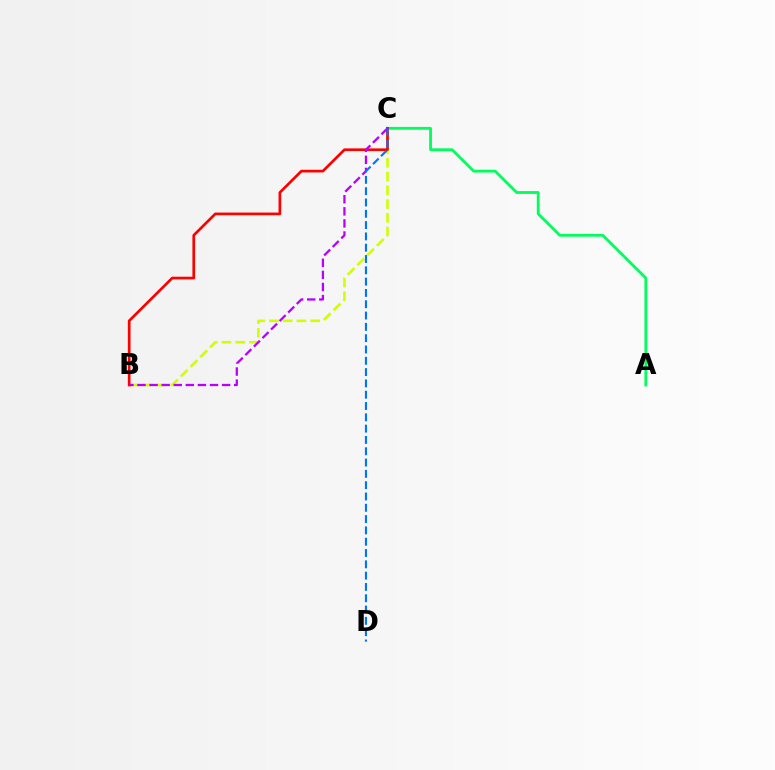{('A', 'C'): [{'color': '#00ff5c', 'line_style': 'solid', 'thickness': 2.03}], ('B', 'C'): [{'color': '#d1ff00', 'line_style': 'dashed', 'thickness': 1.87}, {'color': '#ff0000', 'line_style': 'solid', 'thickness': 1.94}, {'color': '#b900ff', 'line_style': 'dashed', 'thickness': 1.64}], ('C', 'D'): [{'color': '#0074ff', 'line_style': 'dashed', 'thickness': 1.54}]}